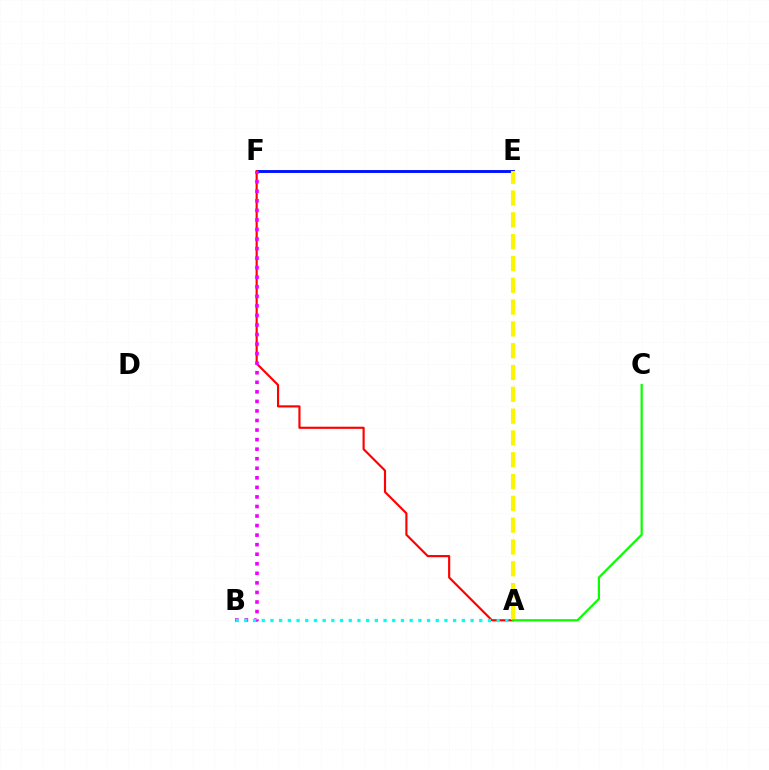{('E', 'F'): [{'color': '#0010ff', 'line_style': 'solid', 'thickness': 2.07}], ('A', 'F'): [{'color': '#ff0000', 'line_style': 'solid', 'thickness': 1.55}], ('A', 'E'): [{'color': '#fcf500', 'line_style': 'dashed', 'thickness': 2.96}], ('B', 'F'): [{'color': '#ee00ff', 'line_style': 'dotted', 'thickness': 2.6}], ('A', 'C'): [{'color': '#08ff00', 'line_style': 'solid', 'thickness': 1.6}], ('A', 'B'): [{'color': '#00fff6', 'line_style': 'dotted', 'thickness': 2.36}]}